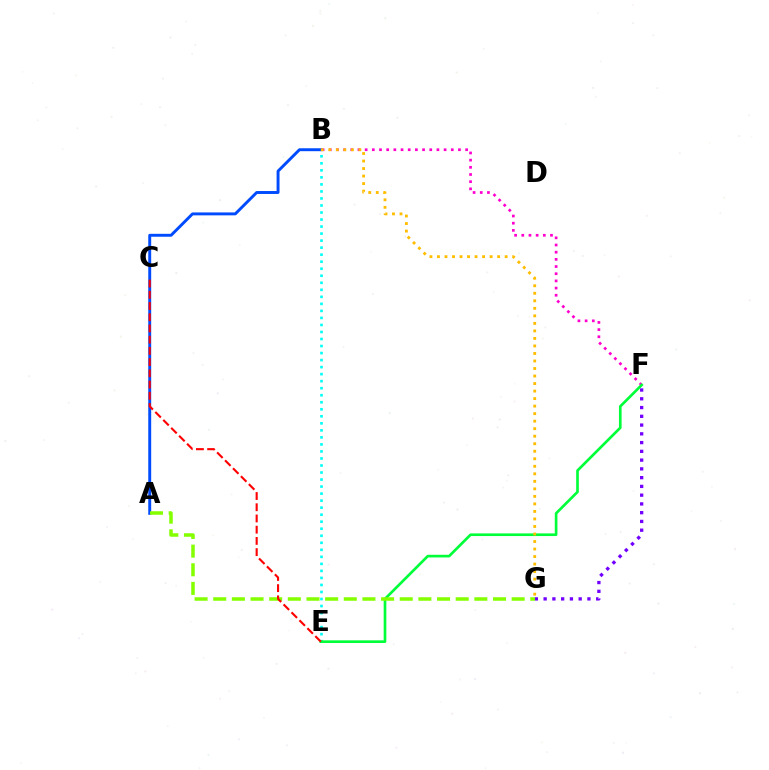{('B', 'F'): [{'color': '#ff00cf', 'line_style': 'dotted', 'thickness': 1.95}], ('B', 'E'): [{'color': '#00fff6', 'line_style': 'dotted', 'thickness': 1.91}], ('E', 'F'): [{'color': '#00ff39', 'line_style': 'solid', 'thickness': 1.92}], ('A', 'B'): [{'color': '#004bff', 'line_style': 'solid', 'thickness': 2.11}], ('B', 'G'): [{'color': '#ffbd00', 'line_style': 'dotted', 'thickness': 2.04}], ('F', 'G'): [{'color': '#7200ff', 'line_style': 'dotted', 'thickness': 2.38}], ('A', 'G'): [{'color': '#84ff00', 'line_style': 'dashed', 'thickness': 2.53}], ('C', 'E'): [{'color': '#ff0000', 'line_style': 'dashed', 'thickness': 1.52}]}